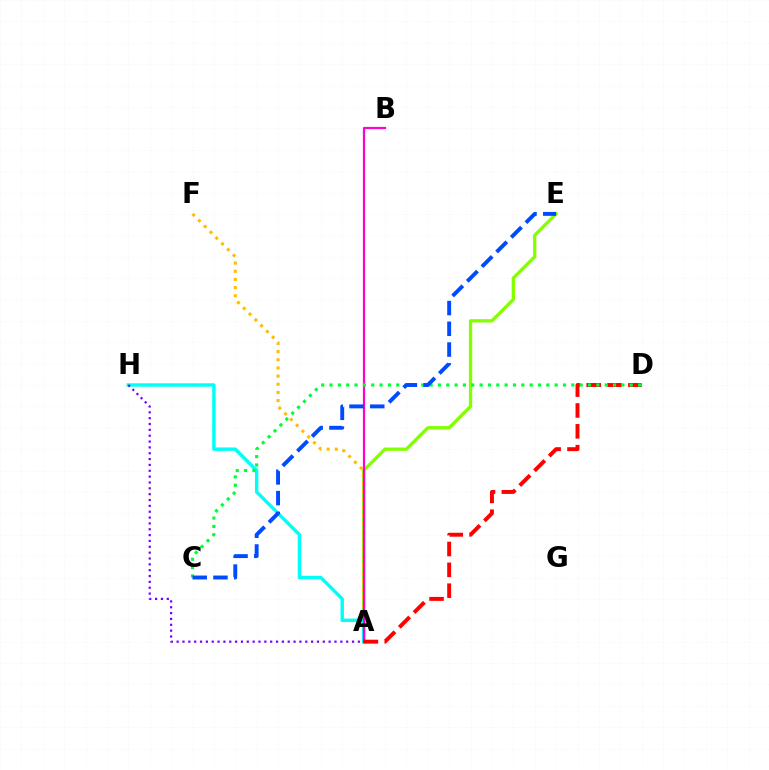{('A', 'E'): [{'color': '#84ff00', 'line_style': 'solid', 'thickness': 2.39}], ('A', 'F'): [{'color': '#ffbd00', 'line_style': 'dotted', 'thickness': 2.22}], ('A', 'H'): [{'color': '#00fff6', 'line_style': 'solid', 'thickness': 2.47}, {'color': '#7200ff', 'line_style': 'dotted', 'thickness': 1.59}], ('A', 'B'): [{'color': '#ff00cf', 'line_style': 'solid', 'thickness': 1.59}], ('A', 'D'): [{'color': '#ff0000', 'line_style': 'dashed', 'thickness': 2.83}], ('C', 'D'): [{'color': '#00ff39', 'line_style': 'dotted', 'thickness': 2.27}], ('C', 'E'): [{'color': '#004bff', 'line_style': 'dashed', 'thickness': 2.82}]}